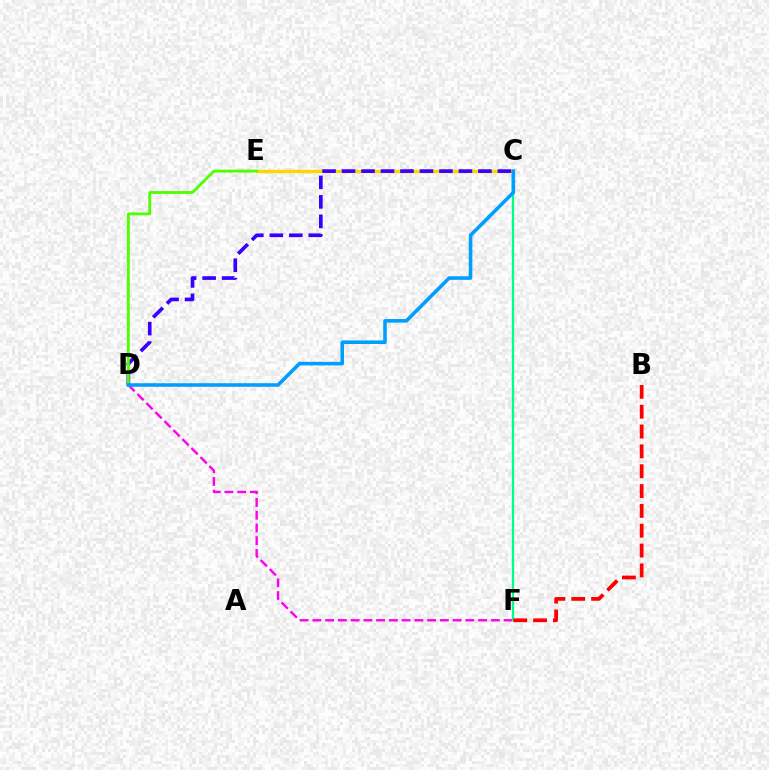{('D', 'F'): [{'color': '#ff00ed', 'line_style': 'dashed', 'thickness': 1.73}], ('C', 'F'): [{'color': '#00ff86', 'line_style': 'solid', 'thickness': 1.65}], ('C', 'E'): [{'color': '#ffd500', 'line_style': 'solid', 'thickness': 2.43}], ('B', 'F'): [{'color': '#ff0000', 'line_style': 'dashed', 'thickness': 2.7}], ('C', 'D'): [{'color': '#3700ff', 'line_style': 'dashed', 'thickness': 2.65}, {'color': '#009eff', 'line_style': 'solid', 'thickness': 2.57}], ('D', 'E'): [{'color': '#4fff00', 'line_style': 'solid', 'thickness': 2.05}]}